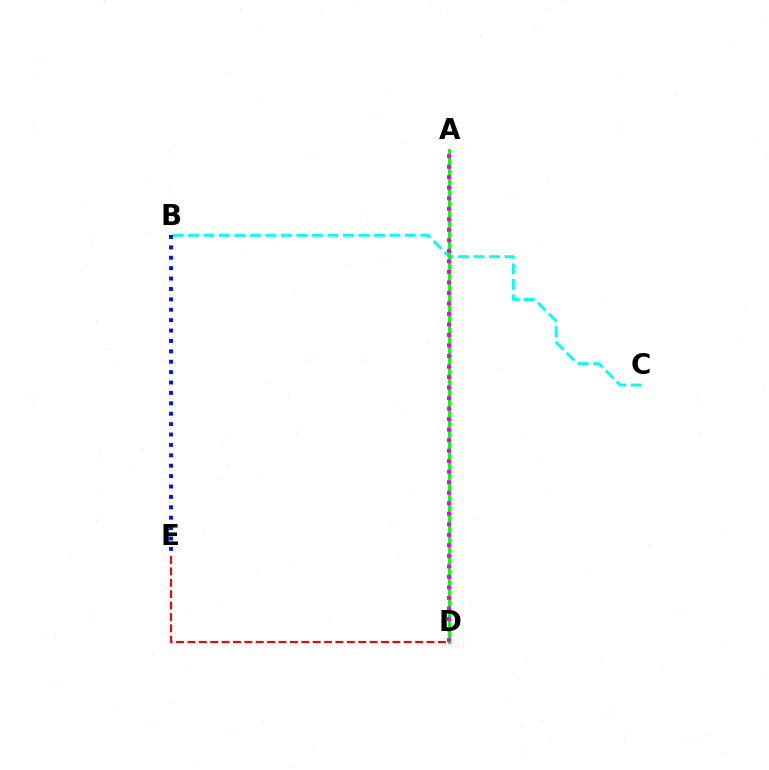{('D', 'E'): [{'color': '#ff0000', 'line_style': 'dashed', 'thickness': 1.55}], ('A', 'D'): [{'color': '#fcf500', 'line_style': 'dashed', 'thickness': 2.27}, {'color': '#08ff00', 'line_style': 'solid', 'thickness': 2.13}, {'color': '#ee00ff', 'line_style': 'dotted', 'thickness': 2.86}], ('B', 'C'): [{'color': '#00fff6', 'line_style': 'dashed', 'thickness': 2.11}], ('B', 'E'): [{'color': '#0010ff', 'line_style': 'dotted', 'thickness': 2.83}]}